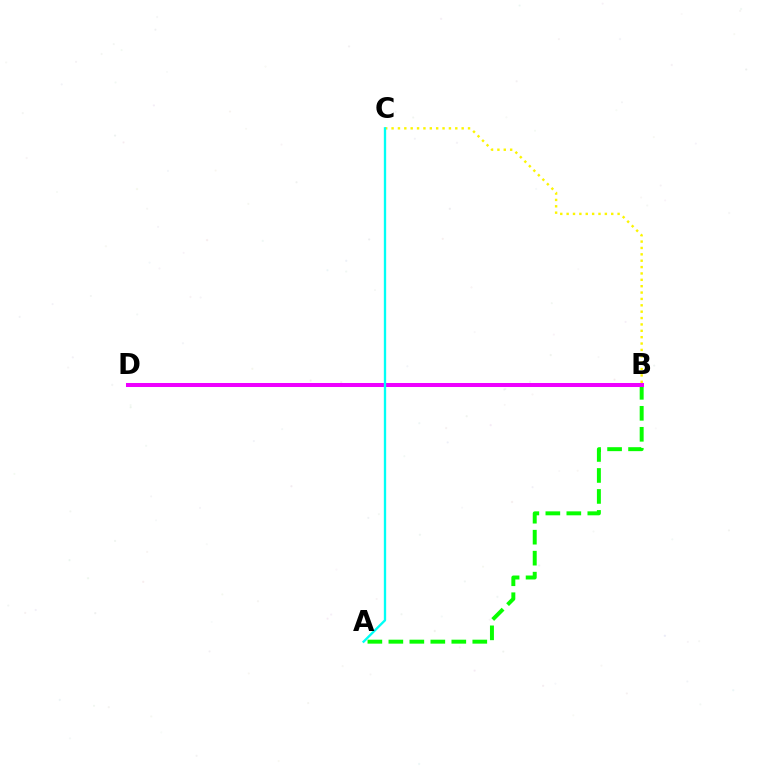{('A', 'B'): [{'color': '#08ff00', 'line_style': 'dashed', 'thickness': 2.85}], ('B', 'D'): [{'color': '#ff0000', 'line_style': 'dotted', 'thickness': 2.87}, {'color': '#0010ff', 'line_style': 'dotted', 'thickness': 2.52}, {'color': '#ee00ff', 'line_style': 'solid', 'thickness': 2.89}], ('B', 'C'): [{'color': '#fcf500', 'line_style': 'dotted', 'thickness': 1.73}], ('A', 'C'): [{'color': '#00fff6', 'line_style': 'solid', 'thickness': 1.68}]}